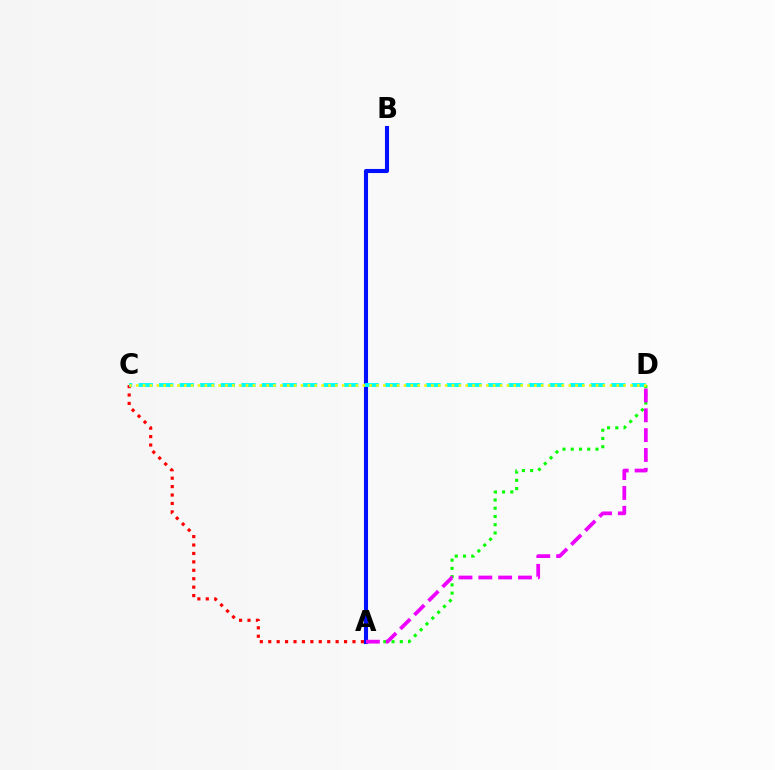{('A', 'B'): [{'color': '#0010ff', 'line_style': 'solid', 'thickness': 2.94}], ('A', 'C'): [{'color': '#ff0000', 'line_style': 'dotted', 'thickness': 2.29}], ('A', 'D'): [{'color': '#08ff00', 'line_style': 'dotted', 'thickness': 2.24}, {'color': '#ee00ff', 'line_style': 'dashed', 'thickness': 2.7}], ('C', 'D'): [{'color': '#00fff6', 'line_style': 'dashed', 'thickness': 2.79}, {'color': '#fcf500', 'line_style': 'dotted', 'thickness': 1.87}]}